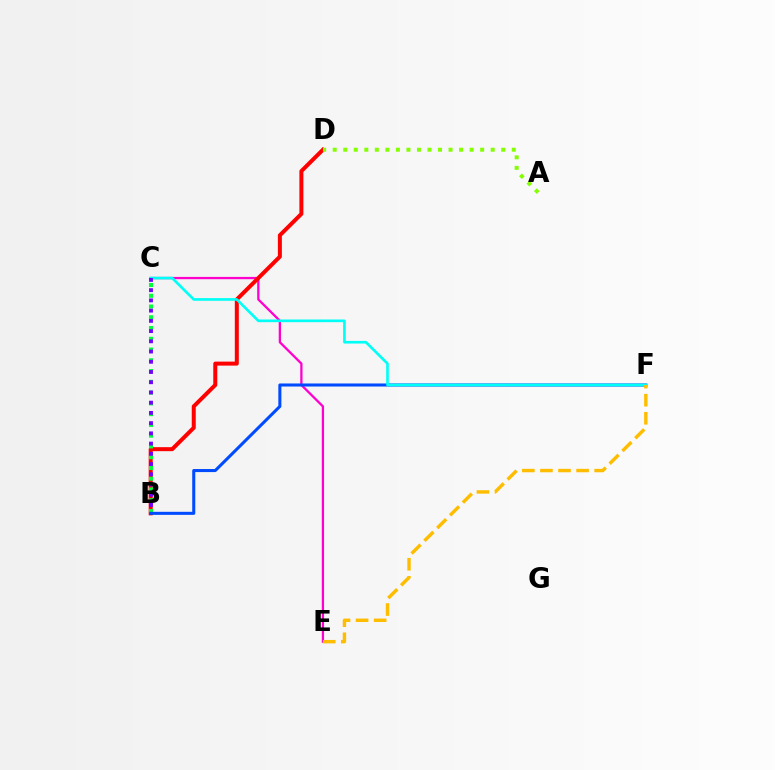{('C', 'E'): [{'color': '#ff00cf', 'line_style': 'solid', 'thickness': 1.65}], ('B', 'D'): [{'color': '#ff0000', 'line_style': 'solid', 'thickness': 2.88}], ('B', 'C'): [{'color': '#00ff39', 'line_style': 'dotted', 'thickness': 2.92}, {'color': '#7200ff', 'line_style': 'dotted', 'thickness': 2.78}], ('B', 'F'): [{'color': '#004bff', 'line_style': 'solid', 'thickness': 2.2}], ('C', 'F'): [{'color': '#00fff6', 'line_style': 'solid', 'thickness': 1.92}], ('A', 'D'): [{'color': '#84ff00', 'line_style': 'dotted', 'thickness': 2.86}], ('E', 'F'): [{'color': '#ffbd00', 'line_style': 'dashed', 'thickness': 2.46}]}